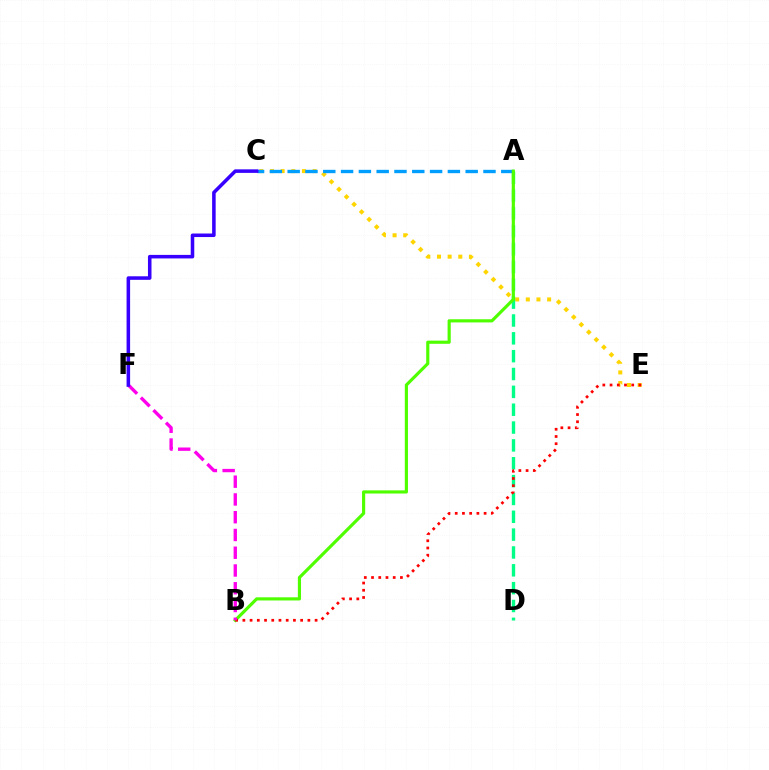{('C', 'E'): [{'color': '#ffd500', 'line_style': 'dotted', 'thickness': 2.89}], ('A', 'D'): [{'color': '#00ff86', 'line_style': 'dashed', 'thickness': 2.42}], ('A', 'C'): [{'color': '#009eff', 'line_style': 'dashed', 'thickness': 2.42}], ('A', 'B'): [{'color': '#4fff00', 'line_style': 'solid', 'thickness': 2.28}], ('B', 'E'): [{'color': '#ff0000', 'line_style': 'dotted', 'thickness': 1.96}], ('B', 'F'): [{'color': '#ff00ed', 'line_style': 'dashed', 'thickness': 2.41}], ('C', 'F'): [{'color': '#3700ff', 'line_style': 'solid', 'thickness': 2.55}]}